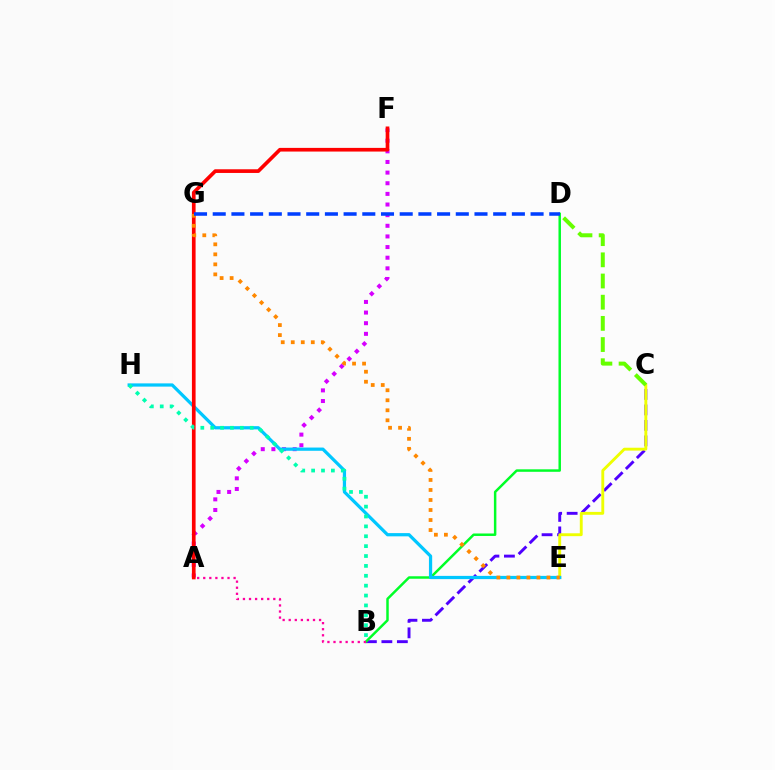{('B', 'C'): [{'color': '#4f00ff', 'line_style': 'dashed', 'thickness': 2.1}], ('B', 'D'): [{'color': '#00ff27', 'line_style': 'solid', 'thickness': 1.79}], ('A', 'F'): [{'color': '#d600ff', 'line_style': 'dotted', 'thickness': 2.89}, {'color': '#ff0000', 'line_style': 'solid', 'thickness': 2.64}], ('C', 'E'): [{'color': '#eeff00', 'line_style': 'solid', 'thickness': 2.07}], ('E', 'H'): [{'color': '#00c7ff', 'line_style': 'solid', 'thickness': 2.33}], ('C', 'D'): [{'color': '#66ff00', 'line_style': 'dashed', 'thickness': 2.88}], ('E', 'G'): [{'color': '#ff8800', 'line_style': 'dotted', 'thickness': 2.72}], ('B', 'H'): [{'color': '#00ffaf', 'line_style': 'dotted', 'thickness': 2.68}], ('D', 'G'): [{'color': '#003fff', 'line_style': 'dashed', 'thickness': 2.54}], ('A', 'B'): [{'color': '#ff00a0', 'line_style': 'dotted', 'thickness': 1.65}]}